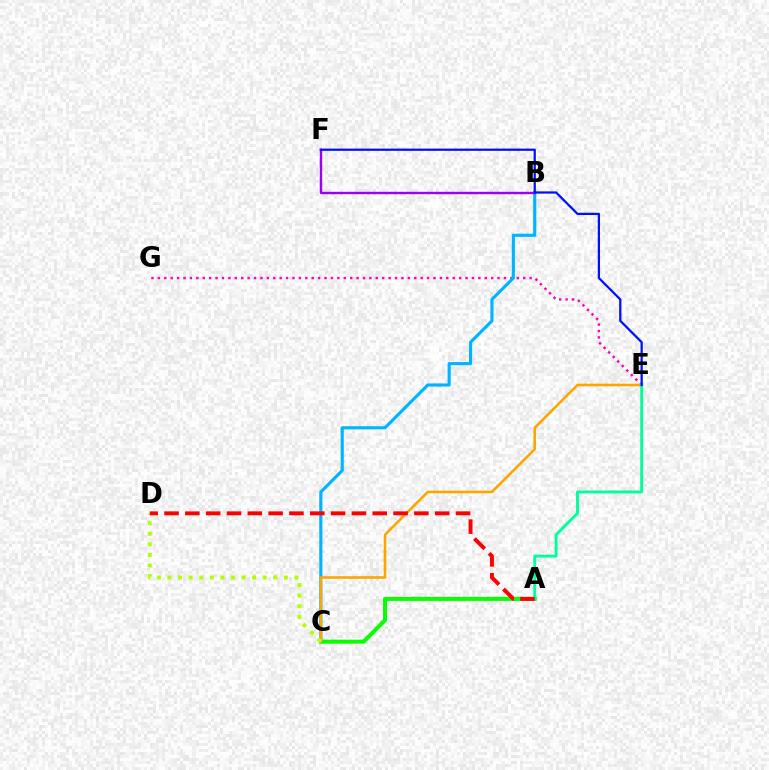{('E', 'G'): [{'color': '#ff00bd', 'line_style': 'dotted', 'thickness': 1.74}], ('A', 'C'): [{'color': '#08ff00', 'line_style': 'solid', 'thickness': 2.88}], ('B', 'C'): [{'color': '#00b5ff', 'line_style': 'solid', 'thickness': 2.25}], ('C', 'E'): [{'color': '#ffa500', 'line_style': 'solid', 'thickness': 1.87}], ('B', 'F'): [{'color': '#9b00ff', 'line_style': 'solid', 'thickness': 1.72}], ('A', 'E'): [{'color': '#00ff9d', 'line_style': 'solid', 'thickness': 2.1}], ('E', 'F'): [{'color': '#0010ff', 'line_style': 'solid', 'thickness': 1.62}], ('C', 'D'): [{'color': '#b3ff00', 'line_style': 'dotted', 'thickness': 2.87}], ('A', 'D'): [{'color': '#ff0000', 'line_style': 'dashed', 'thickness': 2.83}]}